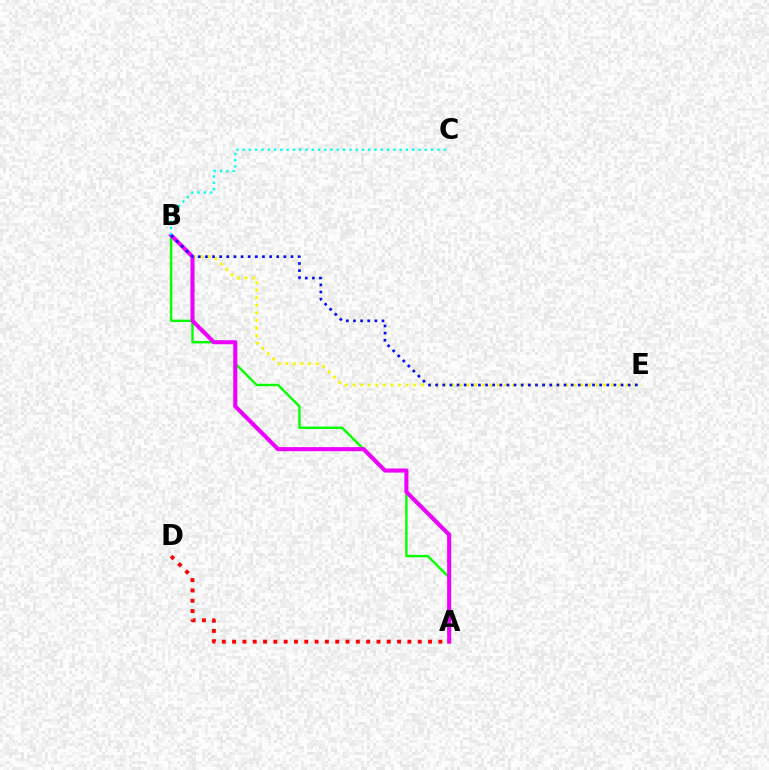{('A', 'B'): [{'color': '#08ff00', 'line_style': 'solid', 'thickness': 1.73}, {'color': '#ee00ff', 'line_style': 'solid', 'thickness': 2.94}], ('B', 'E'): [{'color': '#fcf500', 'line_style': 'dotted', 'thickness': 2.06}, {'color': '#0010ff', 'line_style': 'dotted', 'thickness': 1.94}], ('A', 'D'): [{'color': '#ff0000', 'line_style': 'dotted', 'thickness': 2.8}], ('B', 'C'): [{'color': '#00fff6', 'line_style': 'dotted', 'thickness': 1.71}]}